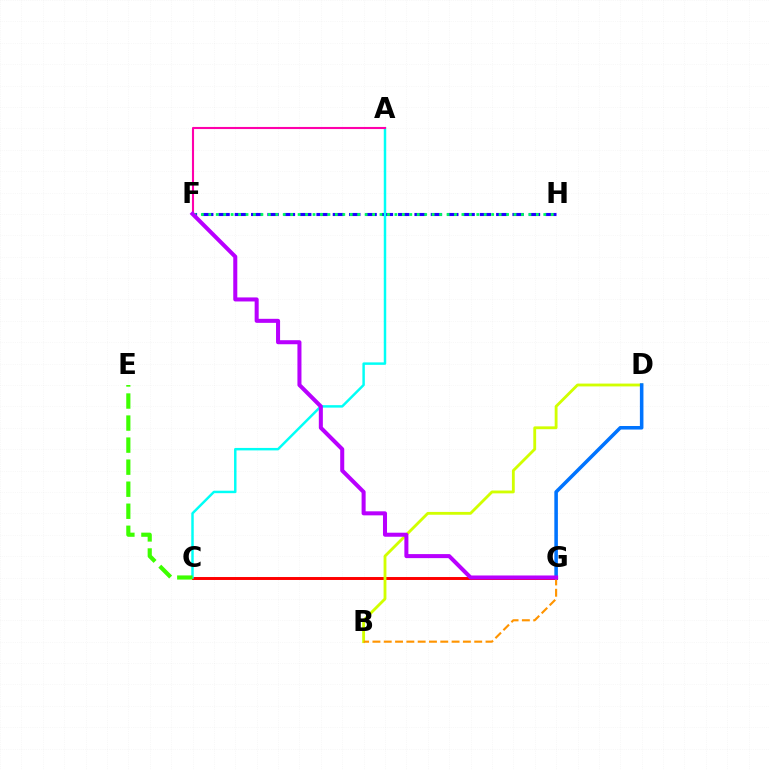{('C', 'G'): [{'color': '#ff0000', 'line_style': 'solid', 'thickness': 2.13}], ('F', 'H'): [{'color': '#2500ff', 'line_style': 'dashed', 'thickness': 2.22}, {'color': '#00ff5c', 'line_style': 'dotted', 'thickness': 2.02}], ('A', 'C'): [{'color': '#00fff6', 'line_style': 'solid', 'thickness': 1.78}], ('C', 'E'): [{'color': '#3dff00', 'line_style': 'dashed', 'thickness': 2.99}], ('B', 'D'): [{'color': '#d1ff00', 'line_style': 'solid', 'thickness': 2.04}], ('B', 'G'): [{'color': '#ff9400', 'line_style': 'dashed', 'thickness': 1.54}], ('D', 'G'): [{'color': '#0074ff', 'line_style': 'solid', 'thickness': 2.55}], ('A', 'F'): [{'color': '#ff00ac', 'line_style': 'solid', 'thickness': 1.51}], ('F', 'G'): [{'color': '#b900ff', 'line_style': 'solid', 'thickness': 2.91}]}